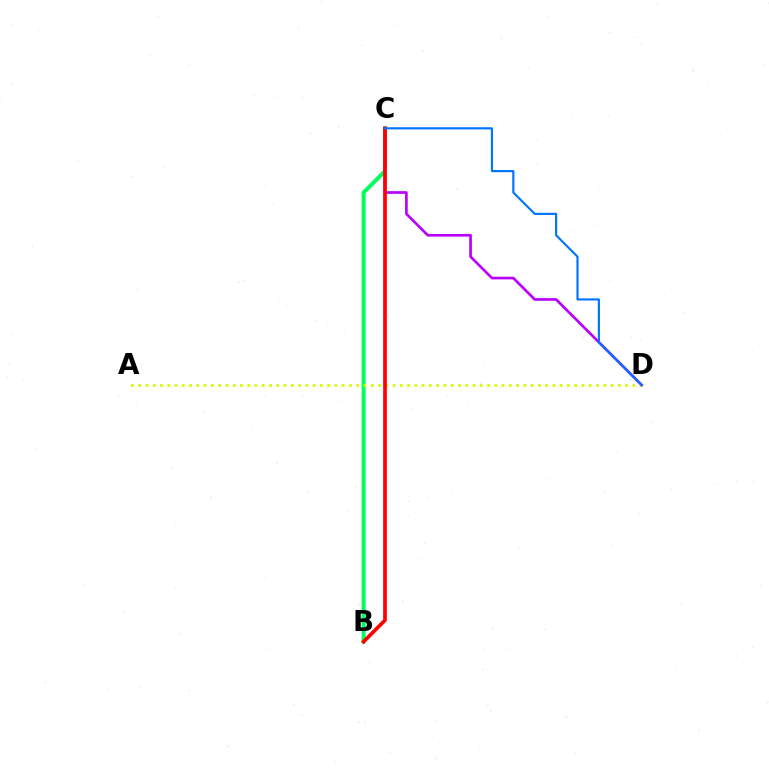{('B', 'C'): [{'color': '#00ff5c', 'line_style': 'solid', 'thickness': 2.86}, {'color': '#ff0000', 'line_style': 'solid', 'thickness': 2.66}], ('A', 'D'): [{'color': '#d1ff00', 'line_style': 'dotted', 'thickness': 1.97}], ('C', 'D'): [{'color': '#b900ff', 'line_style': 'solid', 'thickness': 1.92}, {'color': '#0074ff', 'line_style': 'solid', 'thickness': 1.55}]}